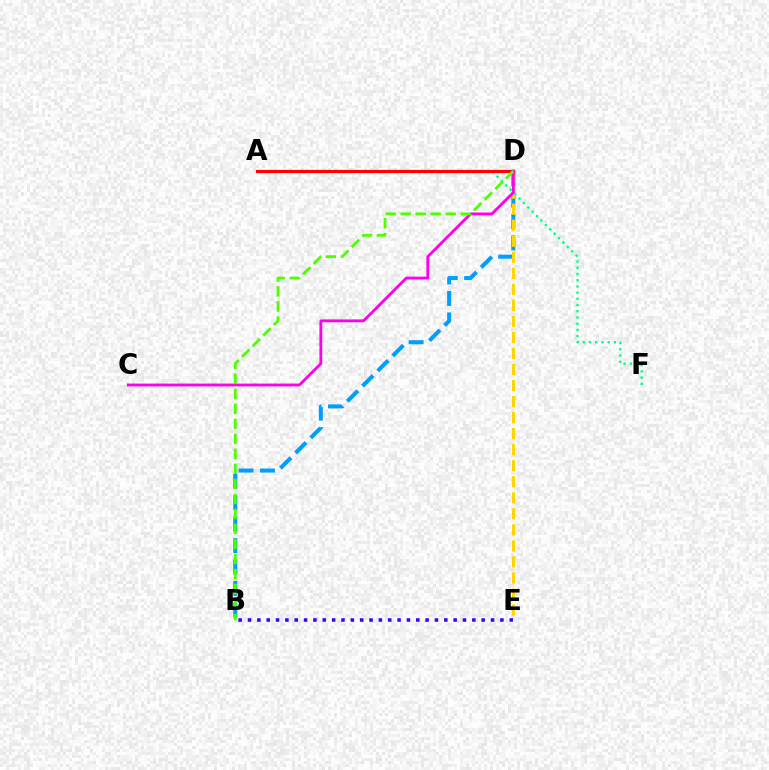{('B', 'D'): [{'color': '#009eff', 'line_style': 'dashed', 'thickness': 2.91}, {'color': '#4fff00', 'line_style': 'dashed', 'thickness': 2.04}], ('D', 'E'): [{'color': '#ffd500', 'line_style': 'dashed', 'thickness': 2.18}], ('A', 'F'): [{'color': '#00ff86', 'line_style': 'dotted', 'thickness': 1.69}], ('A', 'D'): [{'color': '#ff0000', 'line_style': 'solid', 'thickness': 2.3}], ('B', 'E'): [{'color': '#3700ff', 'line_style': 'dotted', 'thickness': 2.54}], ('C', 'D'): [{'color': '#ff00ed', 'line_style': 'solid', 'thickness': 2.04}]}